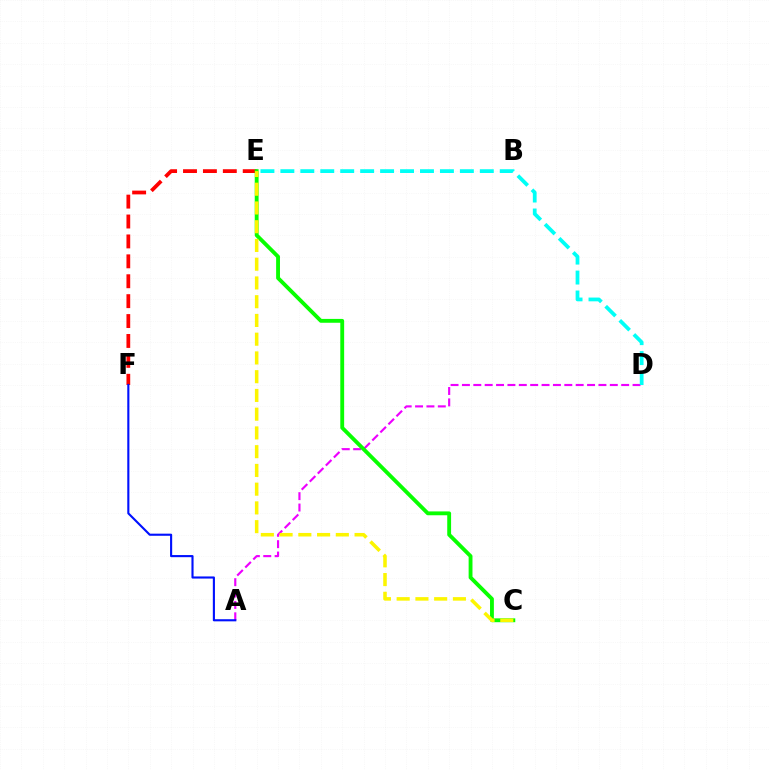{('E', 'F'): [{'color': '#ff0000', 'line_style': 'dashed', 'thickness': 2.7}], ('A', 'D'): [{'color': '#ee00ff', 'line_style': 'dashed', 'thickness': 1.55}], ('D', 'E'): [{'color': '#00fff6', 'line_style': 'dashed', 'thickness': 2.71}], ('C', 'E'): [{'color': '#08ff00', 'line_style': 'solid', 'thickness': 2.77}, {'color': '#fcf500', 'line_style': 'dashed', 'thickness': 2.55}], ('A', 'F'): [{'color': '#0010ff', 'line_style': 'solid', 'thickness': 1.53}]}